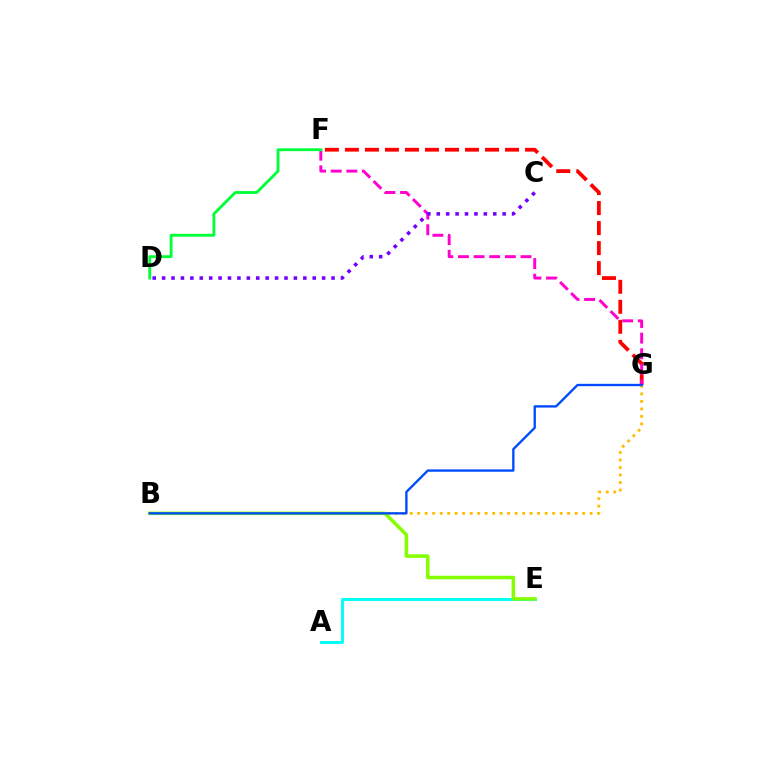{('B', 'G'): [{'color': '#ffbd00', 'line_style': 'dotted', 'thickness': 2.04}, {'color': '#004bff', 'line_style': 'solid', 'thickness': 1.69}], ('A', 'E'): [{'color': '#00fff6', 'line_style': 'solid', 'thickness': 2.1}], ('F', 'G'): [{'color': '#ff0000', 'line_style': 'dashed', 'thickness': 2.72}, {'color': '#ff00cf', 'line_style': 'dashed', 'thickness': 2.13}], ('B', 'E'): [{'color': '#84ff00', 'line_style': 'solid', 'thickness': 2.53}], ('D', 'F'): [{'color': '#00ff39', 'line_style': 'solid', 'thickness': 2.06}], ('C', 'D'): [{'color': '#7200ff', 'line_style': 'dotted', 'thickness': 2.56}]}